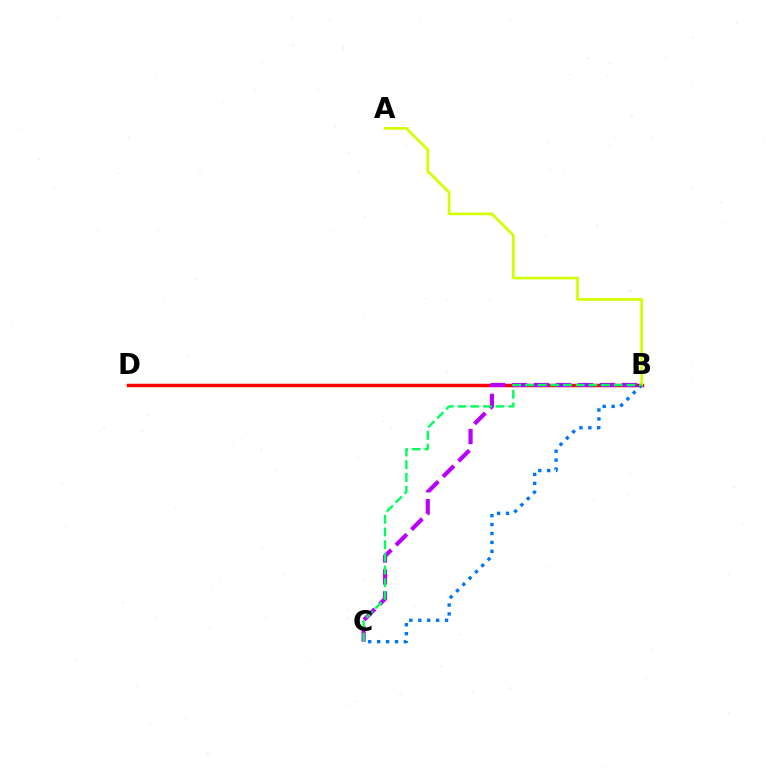{('B', 'D'): [{'color': '#ff0000', 'line_style': 'solid', 'thickness': 2.49}], ('A', 'B'): [{'color': '#d1ff00', 'line_style': 'solid', 'thickness': 1.94}], ('B', 'C'): [{'color': '#b900ff', 'line_style': 'dashed', 'thickness': 2.99}, {'color': '#0074ff', 'line_style': 'dotted', 'thickness': 2.43}, {'color': '#00ff5c', 'line_style': 'dashed', 'thickness': 1.72}]}